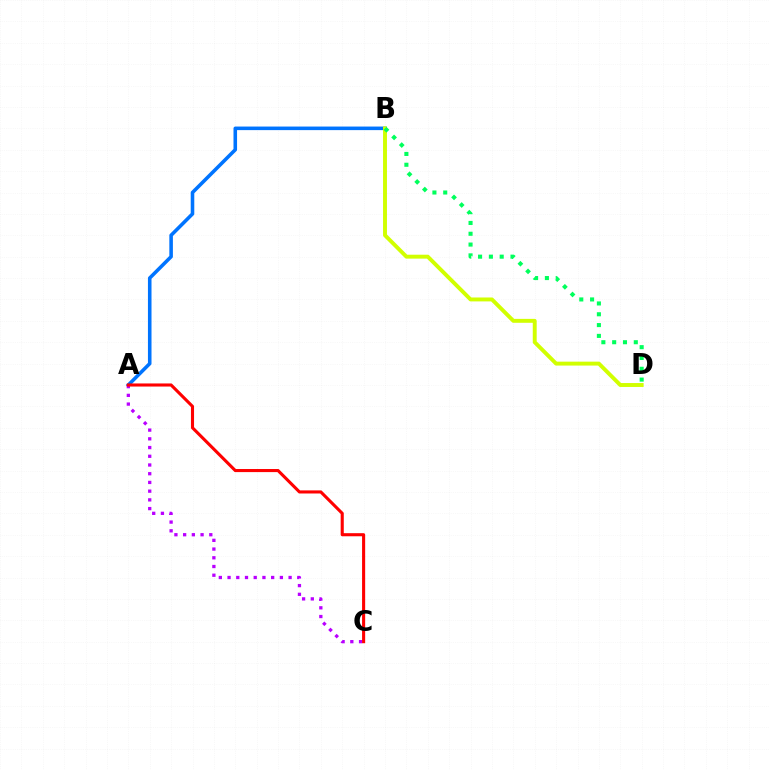{('A', 'B'): [{'color': '#0074ff', 'line_style': 'solid', 'thickness': 2.57}], ('A', 'C'): [{'color': '#b900ff', 'line_style': 'dotted', 'thickness': 2.37}, {'color': '#ff0000', 'line_style': 'solid', 'thickness': 2.23}], ('B', 'D'): [{'color': '#d1ff00', 'line_style': 'solid', 'thickness': 2.82}, {'color': '#00ff5c', 'line_style': 'dotted', 'thickness': 2.94}]}